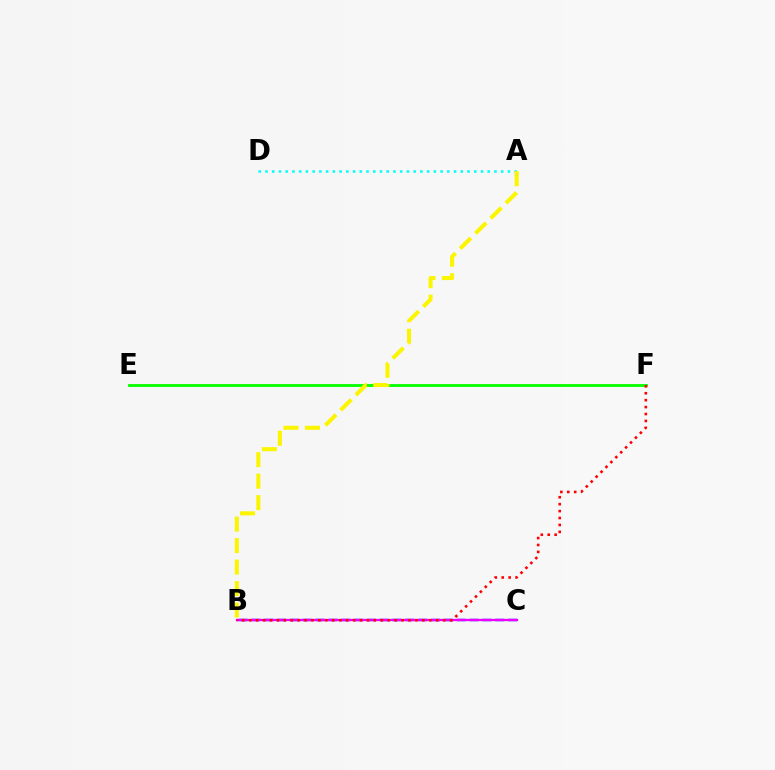{('E', 'F'): [{'color': '#08ff00', 'line_style': 'solid', 'thickness': 2.04}], ('B', 'C'): [{'color': '#0010ff', 'line_style': 'dashed', 'thickness': 1.74}, {'color': '#ee00ff', 'line_style': 'solid', 'thickness': 1.66}], ('A', 'D'): [{'color': '#00fff6', 'line_style': 'dotted', 'thickness': 1.83}], ('A', 'B'): [{'color': '#fcf500', 'line_style': 'dashed', 'thickness': 2.92}], ('B', 'F'): [{'color': '#ff0000', 'line_style': 'dotted', 'thickness': 1.88}]}